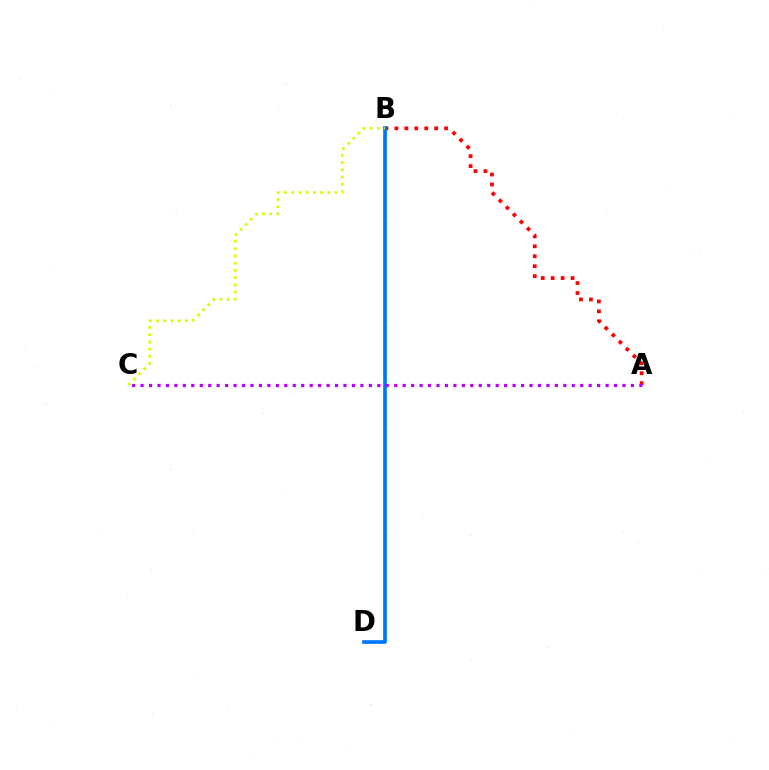{('A', 'B'): [{'color': '#ff0000', 'line_style': 'dotted', 'thickness': 2.7}], ('B', 'D'): [{'color': '#00ff5c', 'line_style': 'dotted', 'thickness': 2.02}, {'color': '#0074ff', 'line_style': 'solid', 'thickness': 2.62}], ('A', 'C'): [{'color': '#b900ff', 'line_style': 'dotted', 'thickness': 2.3}], ('B', 'C'): [{'color': '#d1ff00', 'line_style': 'dotted', 'thickness': 1.96}]}